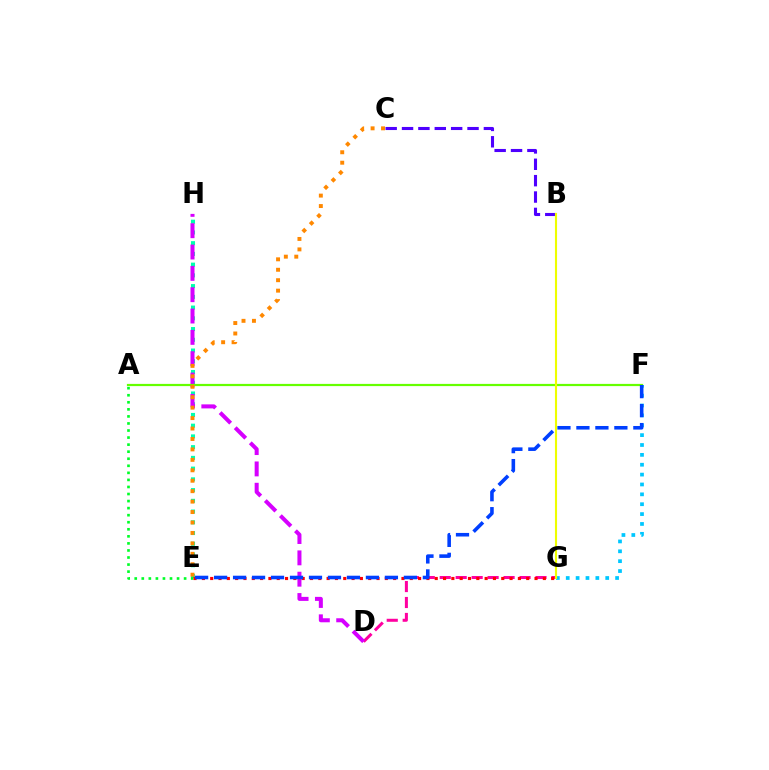{('F', 'G'): [{'color': '#00c7ff', 'line_style': 'dotted', 'thickness': 2.68}], ('D', 'G'): [{'color': '#ff00a0', 'line_style': 'dashed', 'thickness': 2.17}], ('E', 'H'): [{'color': '#00ffaf', 'line_style': 'dotted', 'thickness': 2.92}], ('D', 'H'): [{'color': '#d600ff', 'line_style': 'dashed', 'thickness': 2.9}], ('A', 'F'): [{'color': '#66ff00', 'line_style': 'solid', 'thickness': 1.59}], ('B', 'C'): [{'color': '#4f00ff', 'line_style': 'dashed', 'thickness': 2.22}], ('A', 'E'): [{'color': '#00ff27', 'line_style': 'dotted', 'thickness': 1.92}], ('E', 'G'): [{'color': '#ff0000', 'line_style': 'dotted', 'thickness': 2.26}], ('E', 'F'): [{'color': '#003fff', 'line_style': 'dashed', 'thickness': 2.58}], ('C', 'E'): [{'color': '#ff8800', 'line_style': 'dotted', 'thickness': 2.84}], ('B', 'G'): [{'color': '#eeff00', 'line_style': 'solid', 'thickness': 1.52}]}